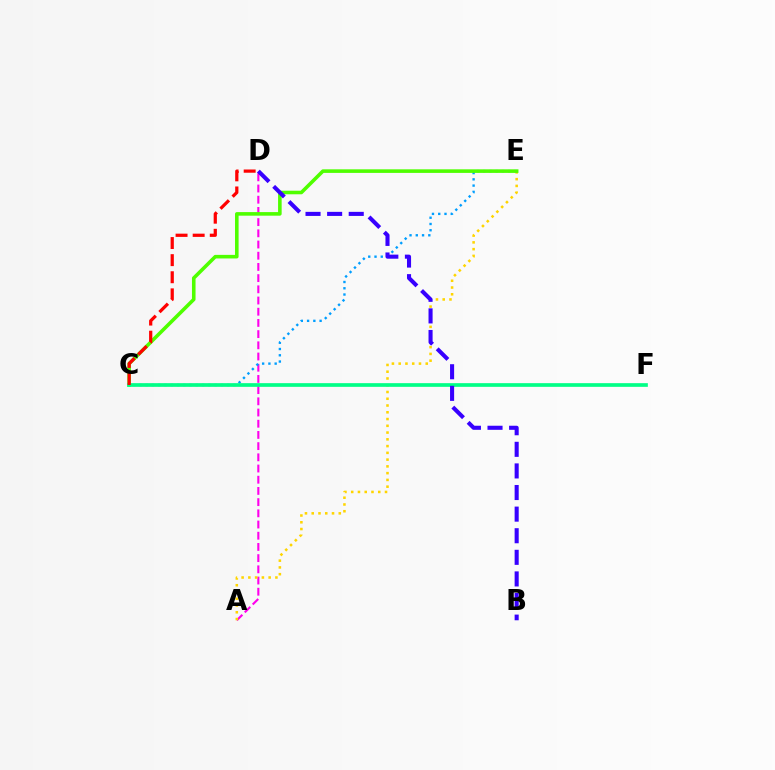{('A', 'D'): [{'color': '#ff00ed', 'line_style': 'dashed', 'thickness': 1.52}], ('A', 'E'): [{'color': '#ffd500', 'line_style': 'dotted', 'thickness': 1.84}], ('C', 'E'): [{'color': '#009eff', 'line_style': 'dotted', 'thickness': 1.7}, {'color': '#4fff00', 'line_style': 'solid', 'thickness': 2.58}], ('C', 'F'): [{'color': '#00ff86', 'line_style': 'solid', 'thickness': 2.65}], ('B', 'D'): [{'color': '#3700ff', 'line_style': 'dashed', 'thickness': 2.93}], ('C', 'D'): [{'color': '#ff0000', 'line_style': 'dashed', 'thickness': 2.32}]}